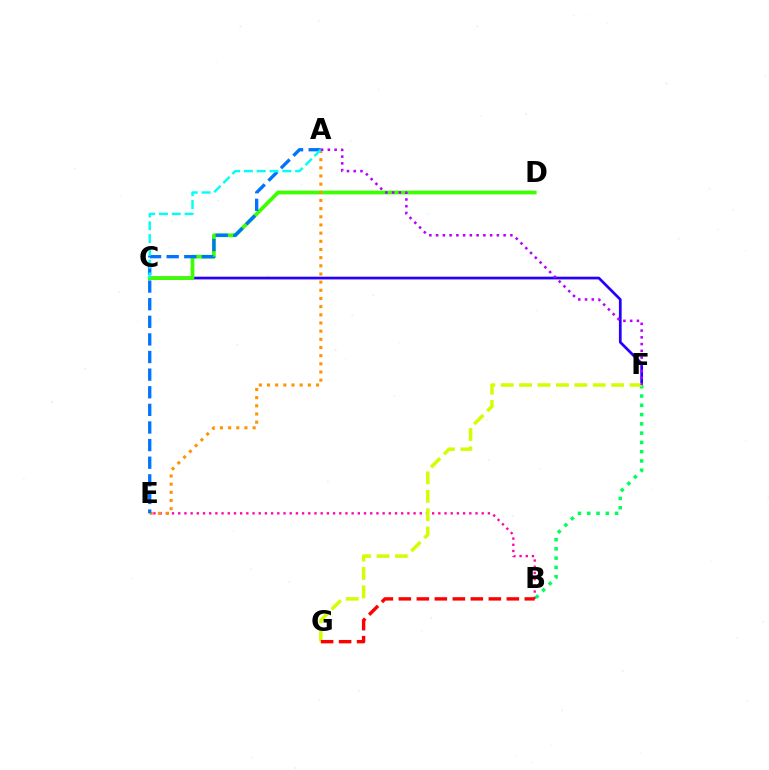{('C', 'F'): [{'color': '#2500ff', 'line_style': 'solid', 'thickness': 1.96}], ('C', 'D'): [{'color': '#3dff00', 'line_style': 'solid', 'thickness': 2.7}], ('B', 'E'): [{'color': '#ff00ac', 'line_style': 'dotted', 'thickness': 1.68}], ('A', 'E'): [{'color': '#ff9400', 'line_style': 'dotted', 'thickness': 2.22}, {'color': '#0074ff', 'line_style': 'dashed', 'thickness': 2.39}], ('B', 'F'): [{'color': '#00ff5c', 'line_style': 'dotted', 'thickness': 2.52}], ('F', 'G'): [{'color': '#d1ff00', 'line_style': 'dashed', 'thickness': 2.5}], ('A', 'C'): [{'color': '#00fff6', 'line_style': 'dashed', 'thickness': 1.74}], ('A', 'F'): [{'color': '#b900ff', 'line_style': 'dotted', 'thickness': 1.83}], ('B', 'G'): [{'color': '#ff0000', 'line_style': 'dashed', 'thickness': 2.44}]}